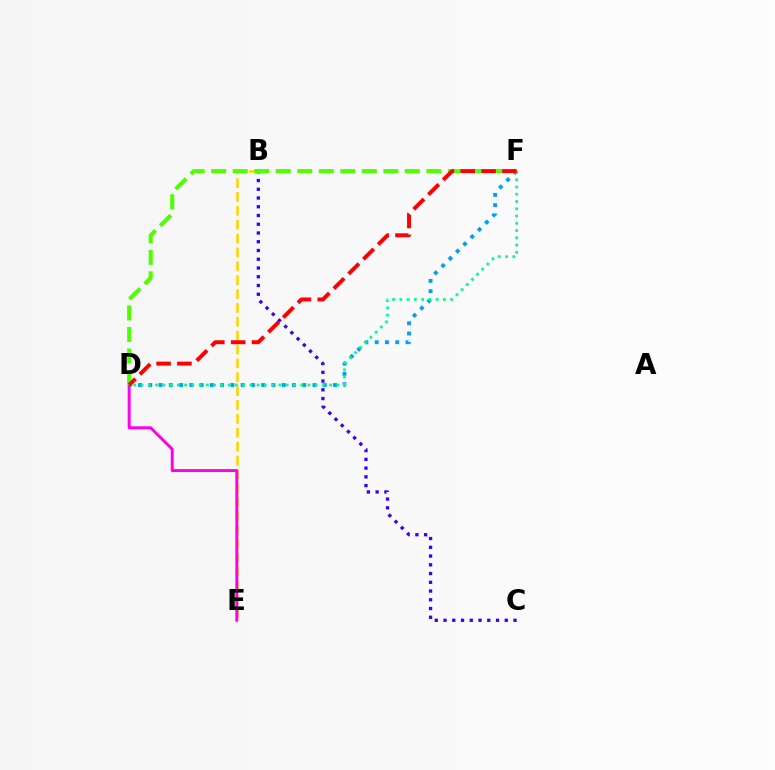{('B', 'E'): [{'color': '#ffd500', 'line_style': 'dashed', 'thickness': 1.88}], ('D', 'E'): [{'color': '#ff00ed', 'line_style': 'solid', 'thickness': 2.13}], ('D', 'F'): [{'color': '#009eff', 'line_style': 'dotted', 'thickness': 2.79}, {'color': '#4fff00', 'line_style': 'dashed', 'thickness': 2.92}, {'color': '#00ff86', 'line_style': 'dotted', 'thickness': 1.97}, {'color': '#ff0000', 'line_style': 'dashed', 'thickness': 2.83}], ('B', 'C'): [{'color': '#3700ff', 'line_style': 'dotted', 'thickness': 2.38}]}